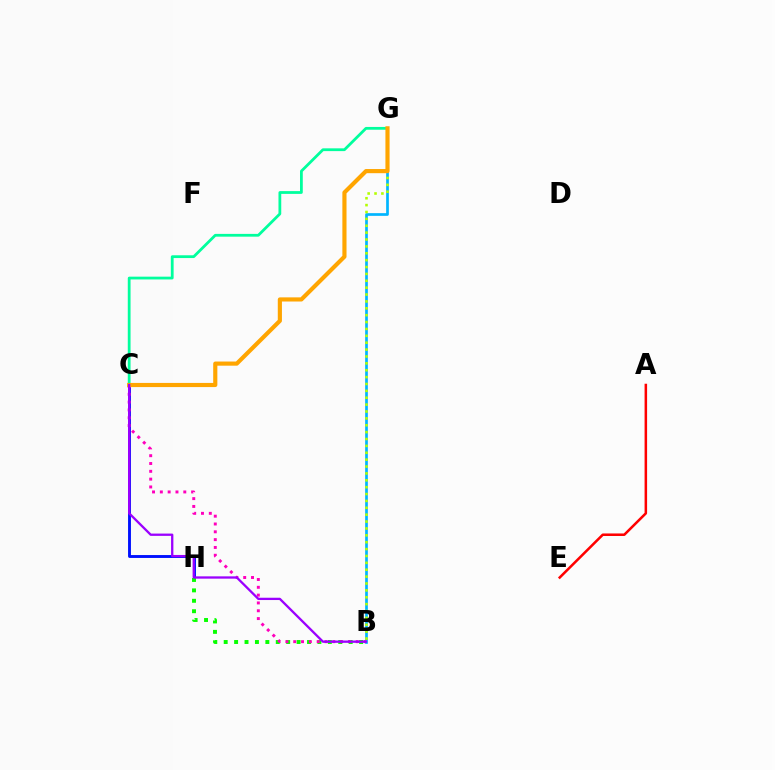{('C', 'H'): [{'color': '#0010ff', 'line_style': 'solid', 'thickness': 2.08}], ('B', 'G'): [{'color': '#00b5ff', 'line_style': 'solid', 'thickness': 1.95}, {'color': '#b3ff00', 'line_style': 'dotted', 'thickness': 1.87}], ('B', 'H'): [{'color': '#08ff00', 'line_style': 'dotted', 'thickness': 2.83}], ('C', 'G'): [{'color': '#00ff9d', 'line_style': 'solid', 'thickness': 2.0}, {'color': '#ffa500', 'line_style': 'solid', 'thickness': 2.99}], ('A', 'E'): [{'color': '#ff0000', 'line_style': 'solid', 'thickness': 1.82}], ('B', 'C'): [{'color': '#ff00bd', 'line_style': 'dotted', 'thickness': 2.12}, {'color': '#9b00ff', 'line_style': 'solid', 'thickness': 1.66}]}